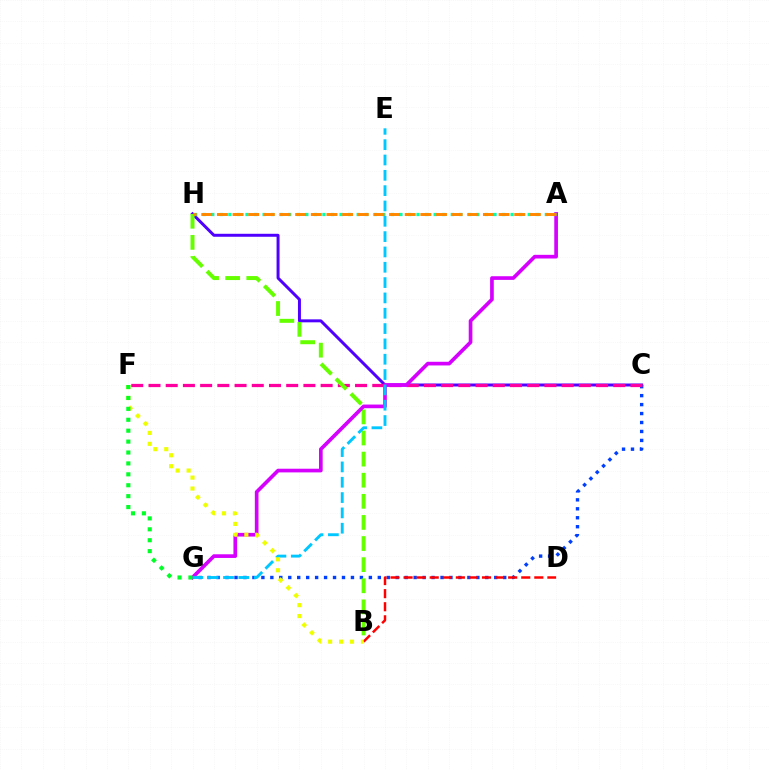{('C', 'H'): [{'color': '#4f00ff', 'line_style': 'solid', 'thickness': 2.14}], ('C', 'G'): [{'color': '#003fff', 'line_style': 'dotted', 'thickness': 2.43}], ('C', 'F'): [{'color': '#ff00a0', 'line_style': 'dashed', 'thickness': 2.34}], ('B', 'D'): [{'color': '#ff0000', 'line_style': 'dashed', 'thickness': 1.78}], ('B', 'H'): [{'color': '#66ff00', 'line_style': 'dashed', 'thickness': 2.87}], ('A', 'G'): [{'color': '#d600ff', 'line_style': 'solid', 'thickness': 2.64}], ('A', 'H'): [{'color': '#00ffaf', 'line_style': 'dotted', 'thickness': 2.32}, {'color': '#ff8800', 'line_style': 'dashed', 'thickness': 2.13}], ('E', 'G'): [{'color': '#00c7ff', 'line_style': 'dashed', 'thickness': 2.08}], ('B', 'F'): [{'color': '#eeff00', 'line_style': 'dotted', 'thickness': 2.97}], ('F', 'G'): [{'color': '#00ff27', 'line_style': 'dotted', 'thickness': 2.96}]}